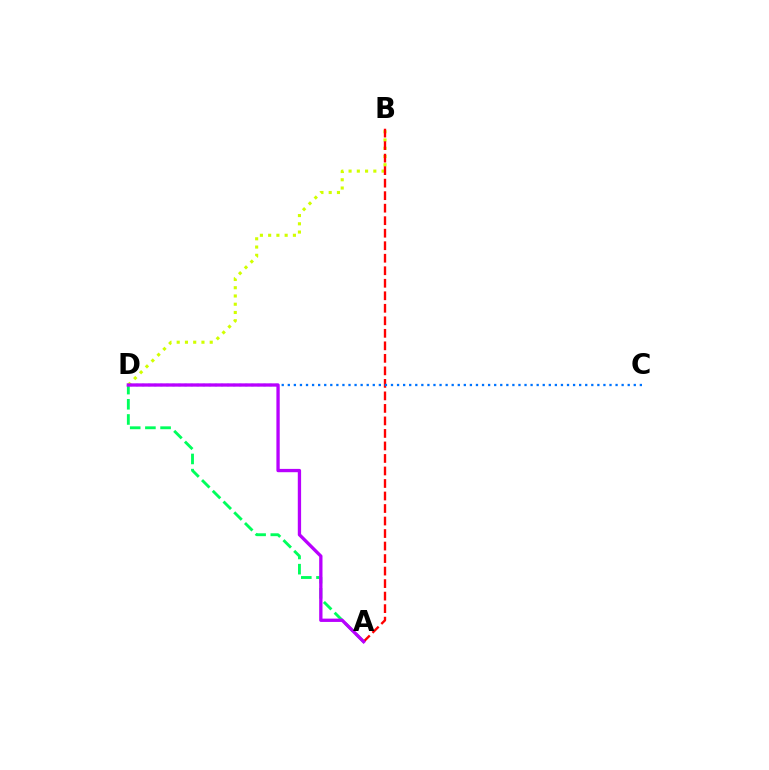{('B', 'D'): [{'color': '#d1ff00', 'line_style': 'dotted', 'thickness': 2.24}], ('A', 'D'): [{'color': '#00ff5c', 'line_style': 'dashed', 'thickness': 2.06}, {'color': '#b900ff', 'line_style': 'solid', 'thickness': 2.39}], ('A', 'B'): [{'color': '#ff0000', 'line_style': 'dashed', 'thickness': 1.7}], ('C', 'D'): [{'color': '#0074ff', 'line_style': 'dotted', 'thickness': 1.65}]}